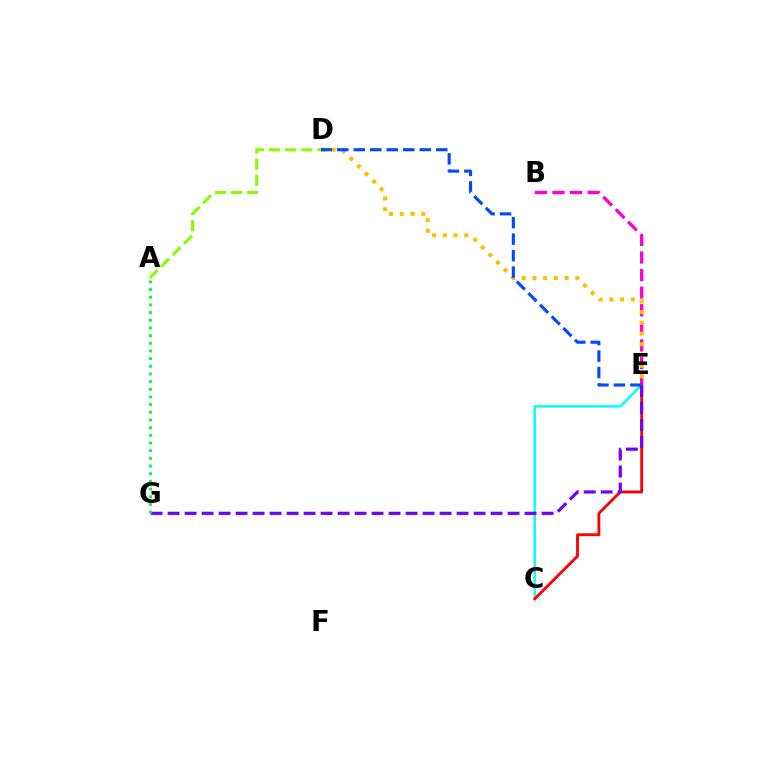{('C', 'E'): [{'color': '#00fff6', 'line_style': 'solid', 'thickness': 1.74}, {'color': '#ff0000', 'line_style': 'solid', 'thickness': 2.05}], ('B', 'E'): [{'color': '#ff00cf', 'line_style': 'dashed', 'thickness': 2.39}], ('D', 'E'): [{'color': '#ffbd00', 'line_style': 'dotted', 'thickness': 2.92}, {'color': '#004bff', 'line_style': 'dashed', 'thickness': 2.24}], ('E', 'G'): [{'color': '#7200ff', 'line_style': 'dashed', 'thickness': 2.31}], ('A', 'D'): [{'color': '#84ff00', 'line_style': 'dashed', 'thickness': 2.19}], ('A', 'G'): [{'color': '#00ff39', 'line_style': 'dotted', 'thickness': 2.08}]}